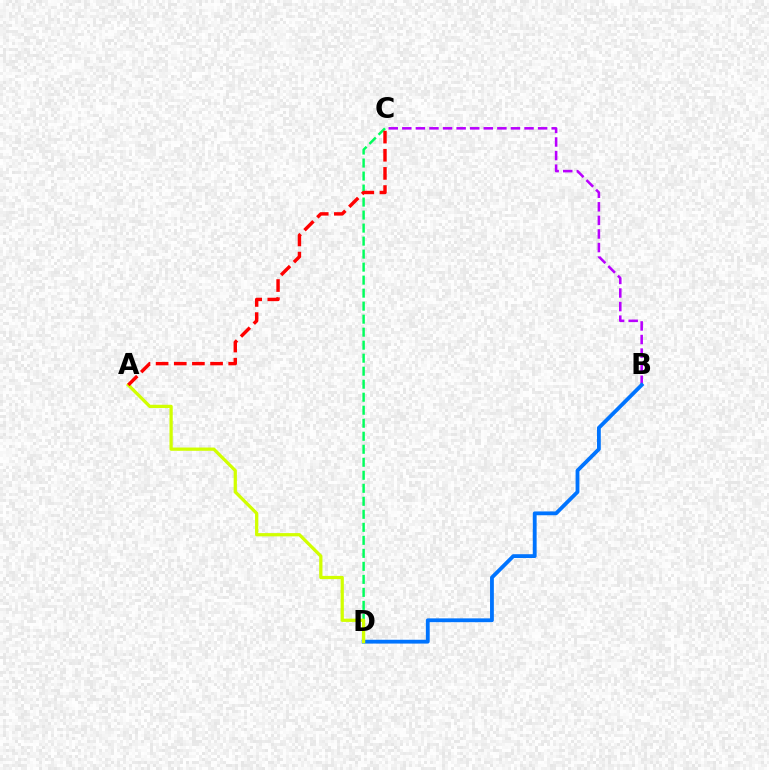{('C', 'D'): [{'color': '#00ff5c', 'line_style': 'dashed', 'thickness': 1.77}], ('B', 'C'): [{'color': '#b900ff', 'line_style': 'dashed', 'thickness': 1.84}], ('B', 'D'): [{'color': '#0074ff', 'line_style': 'solid', 'thickness': 2.75}], ('A', 'D'): [{'color': '#d1ff00', 'line_style': 'solid', 'thickness': 2.34}], ('A', 'C'): [{'color': '#ff0000', 'line_style': 'dashed', 'thickness': 2.47}]}